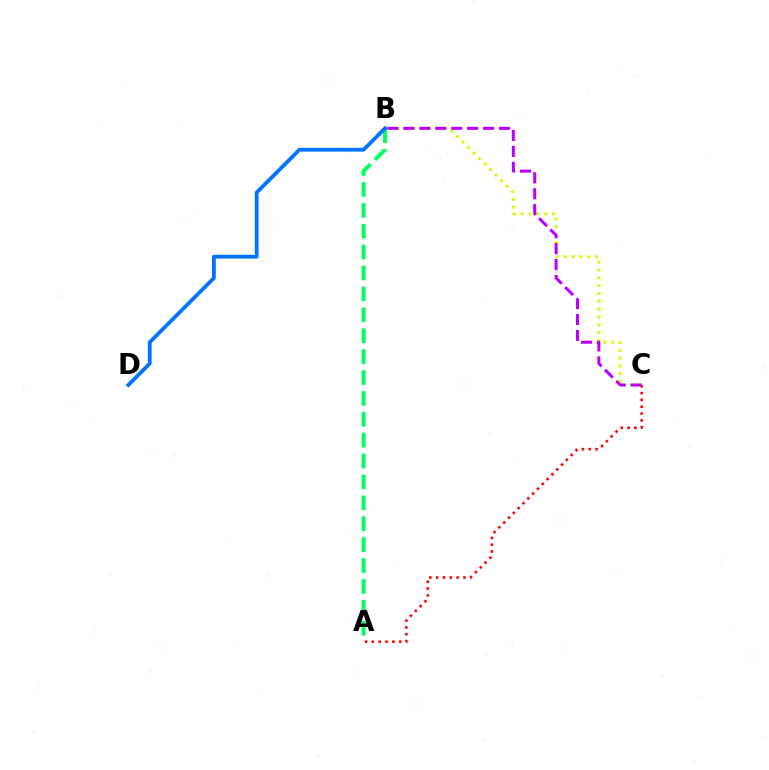{('B', 'C'): [{'color': '#d1ff00', 'line_style': 'dotted', 'thickness': 2.12}, {'color': '#b900ff', 'line_style': 'dashed', 'thickness': 2.17}], ('A', 'C'): [{'color': '#ff0000', 'line_style': 'dotted', 'thickness': 1.85}], ('A', 'B'): [{'color': '#00ff5c', 'line_style': 'dashed', 'thickness': 2.84}], ('B', 'D'): [{'color': '#0074ff', 'line_style': 'solid', 'thickness': 2.73}]}